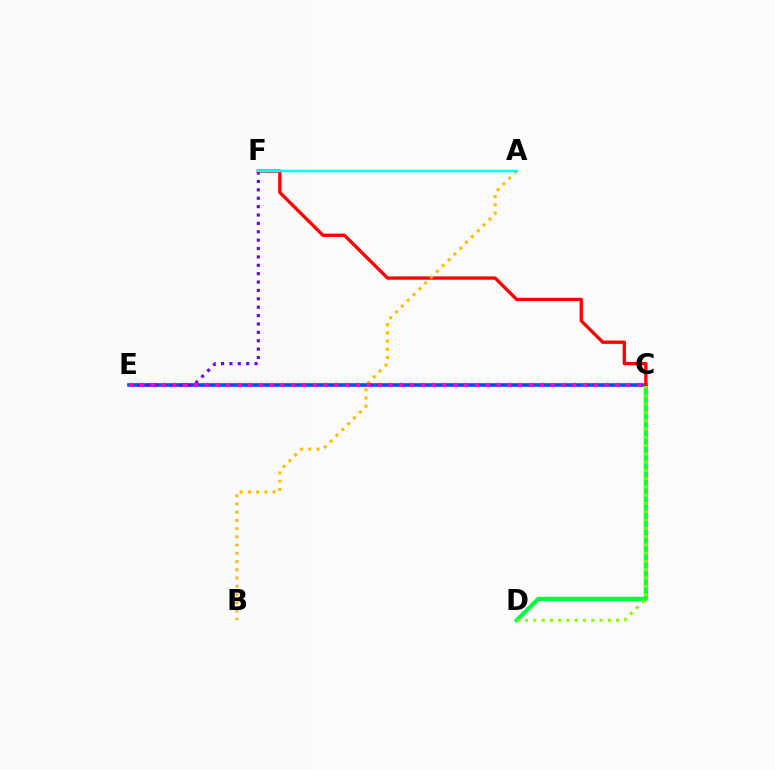{('C', 'E'): [{'color': '#004bff', 'line_style': 'solid', 'thickness': 2.61}, {'color': '#ff00cf', 'line_style': 'dotted', 'thickness': 2.94}], ('C', 'D'): [{'color': '#00ff39', 'line_style': 'solid', 'thickness': 2.98}, {'color': '#84ff00', 'line_style': 'dotted', 'thickness': 2.25}], ('C', 'F'): [{'color': '#ff0000', 'line_style': 'solid', 'thickness': 2.38}], ('A', 'B'): [{'color': '#ffbd00', 'line_style': 'dotted', 'thickness': 2.24}], ('E', 'F'): [{'color': '#7200ff', 'line_style': 'dotted', 'thickness': 2.28}], ('A', 'F'): [{'color': '#00fff6', 'line_style': 'solid', 'thickness': 1.76}]}